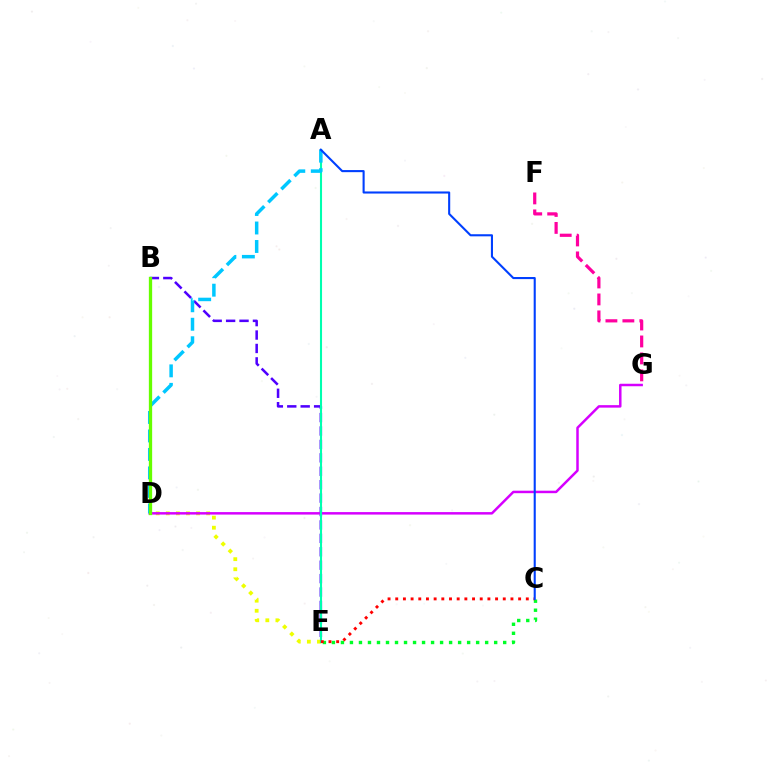{('B', 'E'): [{'color': '#4f00ff', 'line_style': 'dashed', 'thickness': 1.82}], ('B', 'D'): [{'color': '#ff8800', 'line_style': 'solid', 'thickness': 1.83}, {'color': '#66ff00', 'line_style': 'solid', 'thickness': 2.38}], ('D', 'E'): [{'color': '#eeff00', 'line_style': 'dotted', 'thickness': 2.74}], ('F', 'G'): [{'color': '#ff00a0', 'line_style': 'dashed', 'thickness': 2.3}], ('D', 'G'): [{'color': '#d600ff', 'line_style': 'solid', 'thickness': 1.79}], ('C', 'E'): [{'color': '#00ff27', 'line_style': 'dotted', 'thickness': 2.45}, {'color': '#ff0000', 'line_style': 'dotted', 'thickness': 2.09}], ('A', 'E'): [{'color': '#00ffaf', 'line_style': 'solid', 'thickness': 1.51}], ('A', 'D'): [{'color': '#00c7ff', 'line_style': 'dashed', 'thickness': 2.51}], ('A', 'C'): [{'color': '#003fff', 'line_style': 'solid', 'thickness': 1.51}]}